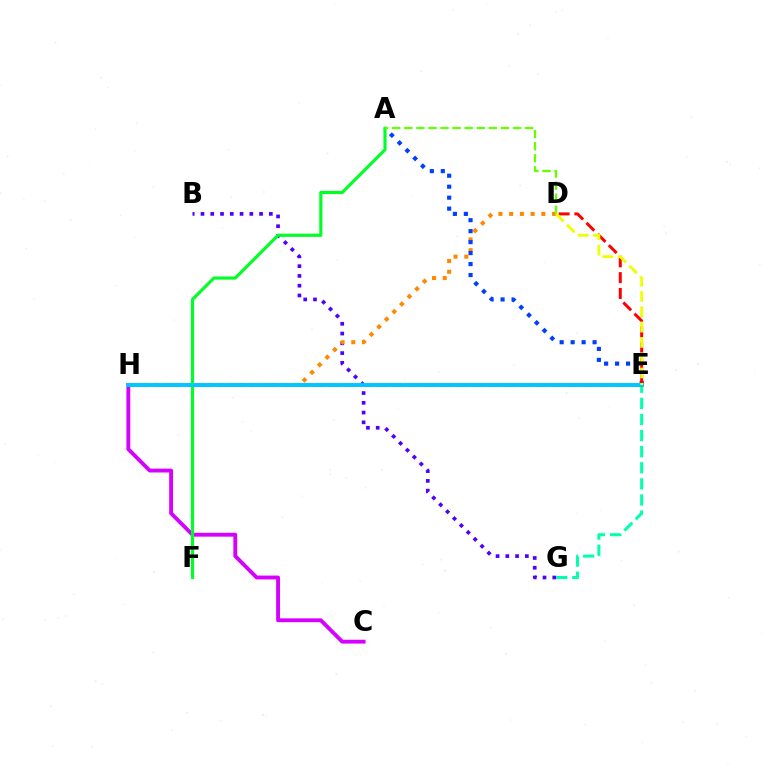{('C', 'H'): [{'color': '#d600ff', 'line_style': 'solid', 'thickness': 2.78}], ('B', 'G'): [{'color': '#4f00ff', 'line_style': 'dotted', 'thickness': 2.65}], ('D', 'H'): [{'color': '#ff8800', 'line_style': 'dotted', 'thickness': 2.92}], ('E', 'G'): [{'color': '#00ffaf', 'line_style': 'dashed', 'thickness': 2.19}], ('A', 'E'): [{'color': '#003fff', 'line_style': 'dotted', 'thickness': 2.98}], ('D', 'E'): [{'color': '#ff0000', 'line_style': 'dashed', 'thickness': 2.15}, {'color': '#eeff00', 'line_style': 'dashed', 'thickness': 2.08}], ('A', 'F'): [{'color': '#00ff27', 'line_style': 'solid', 'thickness': 2.27}], ('A', 'D'): [{'color': '#66ff00', 'line_style': 'dashed', 'thickness': 1.64}], ('E', 'H'): [{'color': '#ff00a0', 'line_style': 'dashed', 'thickness': 2.16}, {'color': '#00c7ff', 'line_style': 'solid', 'thickness': 2.84}]}